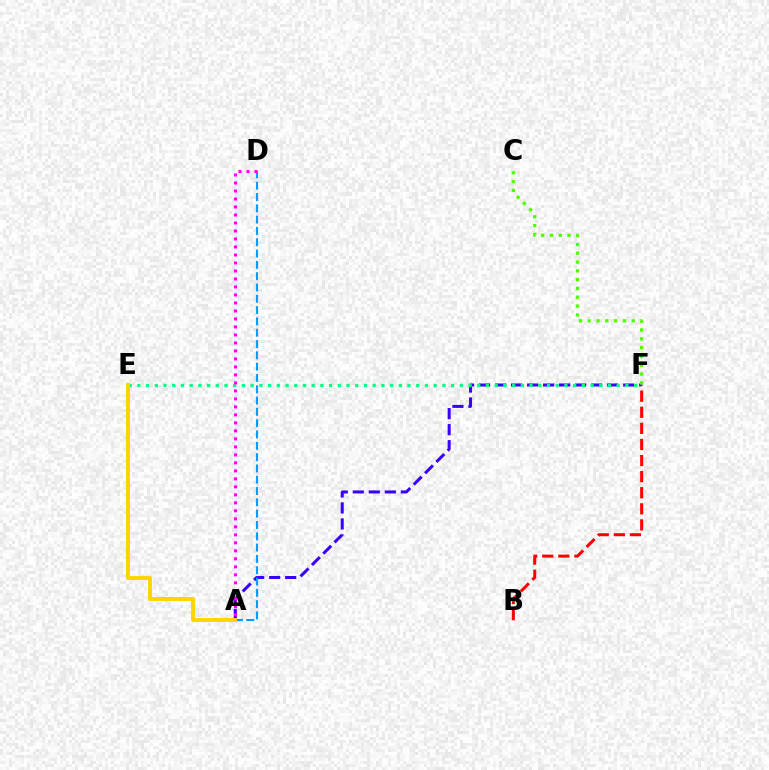{('A', 'F'): [{'color': '#3700ff', 'line_style': 'dashed', 'thickness': 2.18}], ('C', 'F'): [{'color': '#4fff00', 'line_style': 'dotted', 'thickness': 2.39}], ('E', 'F'): [{'color': '#00ff86', 'line_style': 'dotted', 'thickness': 2.37}], ('B', 'F'): [{'color': '#ff0000', 'line_style': 'dashed', 'thickness': 2.19}], ('A', 'D'): [{'color': '#009eff', 'line_style': 'dashed', 'thickness': 1.54}, {'color': '#ff00ed', 'line_style': 'dotted', 'thickness': 2.17}], ('A', 'E'): [{'color': '#ffd500', 'line_style': 'solid', 'thickness': 2.83}]}